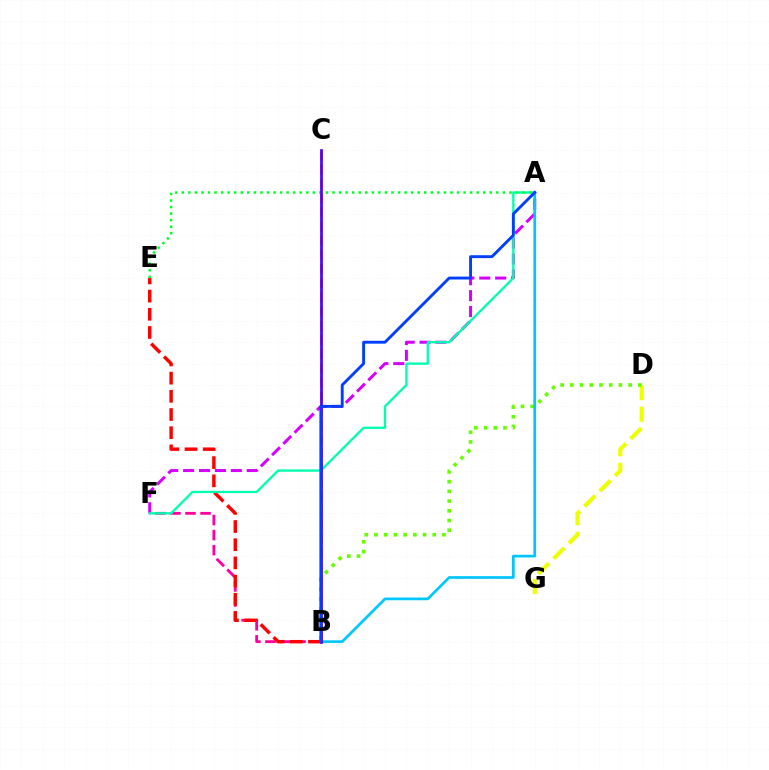{('A', 'F'): [{'color': '#d600ff', 'line_style': 'dashed', 'thickness': 2.16}, {'color': '#00ffaf', 'line_style': 'solid', 'thickness': 1.68}], ('B', 'F'): [{'color': '#ff00a0', 'line_style': 'dashed', 'thickness': 2.05}], ('B', 'E'): [{'color': '#ff0000', 'line_style': 'dashed', 'thickness': 2.47}], ('B', 'C'): [{'color': '#ff8800', 'line_style': 'dashed', 'thickness': 1.93}, {'color': '#4f00ff', 'line_style': 'solid', 'thickness': 1.95}], ('D', 'G'): [{'color': '#eeff00', 'line_style': 'dashed', 'thickness': 2.94}], ('B', 'D'): [{'color': '#66ff00', 'line_style': 'dotted', 'thickness': 2.64}], ('A', 'B'): [{'color': '#00c7ff', 'line_style': 'solid', 'thickness': 1.96}, {'color': '#003fff', 'line_style': 'solid', 'thickness': 2.07}], ('A', 'E'): [{'color': '#00ff27', 'line_style': 'dotted', 'thickness': 1.78}]}